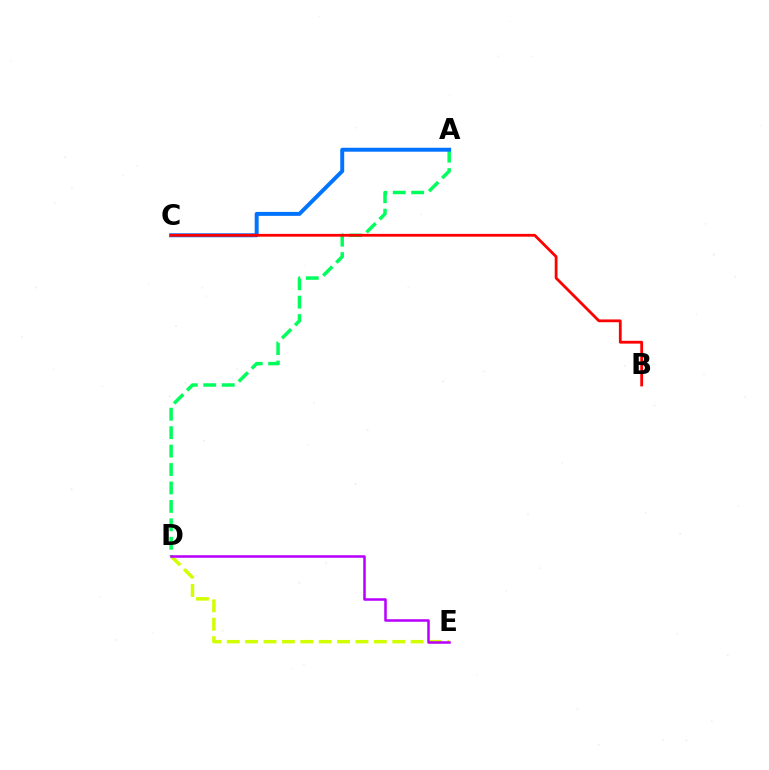{('D', 'E'): [{'color': '#d1ff00', 'line_style': 'dashed', 'thickness': 2.5}, {'color': '#b900ff', 'line_style': 'solid', 'thickness': 1.82}], ('A', 'D'): [{'color': '#00ff5c', 'line_style': 'dashed', 'thickness': 2.5}], ('A', 'C'): [{'color': '#0074ff', 'line_style': 'solid', 'thickness': 2.84}], ('B', 'C'): [{'color': '#ff0000', 'line_style': 'solid', 'thickness': 2.01}]}